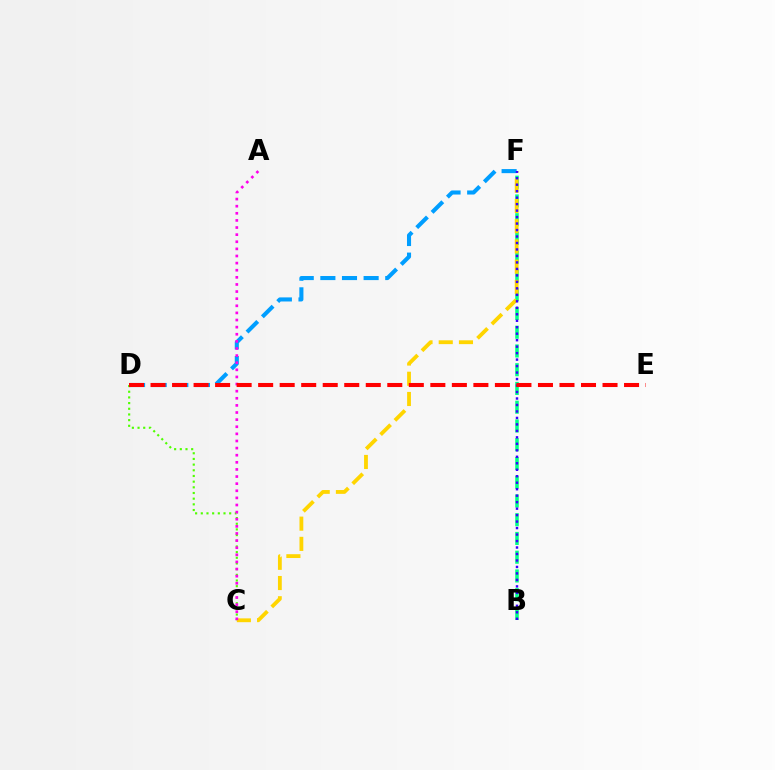{('B', 'F'): [{'color': '#00ff86', 'line_style': 'dashed', 'thickness': 2.55}, {'color': '#3700ff', 'line_style': 'dotted', 'thickness': 1.76}], ('C', 'D'): [{'color': '#4fff00', 'line_style': 'dotted', 'thickness': 1.54}], ('C', 'F'): [{'color': '#ffd500', 'line_style': 'dashed', 'thickness': 2.75}], ('D', 'F'): [{'color': '#009eff', 'line_style': 'dashed', 'thickness': 2.94}], ('A', 'C'): [{'color': '#ff00ed', 'line_style': 'dotted', 'thickness': 1.93}], ('D', 'E'): [{'color': '#ff0000', 'line_style': 'dashed', 'thickness': 2.92}]}